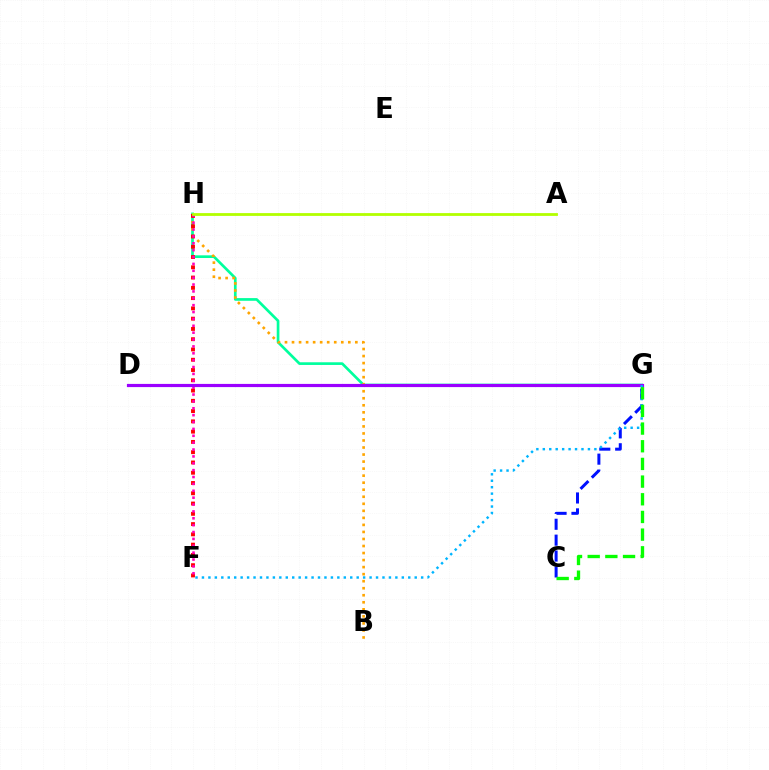{('G', 'H'): [{'color': '#00ff9d', 'line_style': 'solid', 'thickness': 1.93}], ('B', 'H'): [{'color': '#ffa500', 'line_style': 'dotted', 'thickness': 1.91}], ('F', 'H'): [{'color': '#ff0000', 'line_style': 'dotted', 'thickness': 2.79}, {'color': '#ff00bd', 'line_style': 'dotted', 'thickness': 1.87}], ('C', 'G'): [{'color': '#0010ff', 'line_style': 'dashed', 'thickness': 2.16}, {'color': '#08ff00', 'line_style': 'dashed', 'thickness': 2.4}], ('D', 'G'): [{'color': '#9b00ff', 'line_style': 'solid', 'thickness': 2.29}], ('F', 'G'): [{'color': '#00b5ff', 'line_style': 'dotted', 'thickness': 1.75}], ('A', 'H'): [{'color': '#b3ff00', 'line_style': 'solid', 'thickness': 2.01}]}